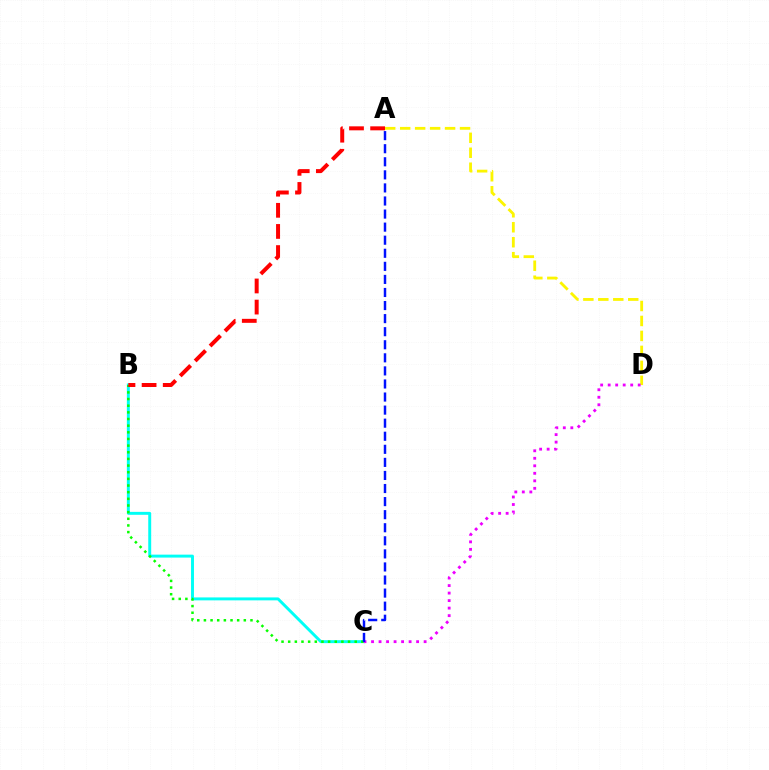{('A', 'D'): [{'color': '#fcf500', 'line_style': 'dashed', 'thickness': 2.03}], ('B', 'C'): [{'color': '#00fff6', 'line_style': 'solid', 'thickness': 2.12}, {'color': '#08ff00', 'line_style': 'dotted', 'thickness': 1.81}], ('C', 'D'): [{'color': '#ee00ff', 'line_style': 'dotted', 'thickness': 2.04}], ('A', 'B'): [{'color': '#ff0000', 'line_style': 'dashed', 'thickness': 2.87}], ('A', 'C'): [{'color': '#0010ff', 'line_style': 'dashed', 'thickness': 1.78}]}